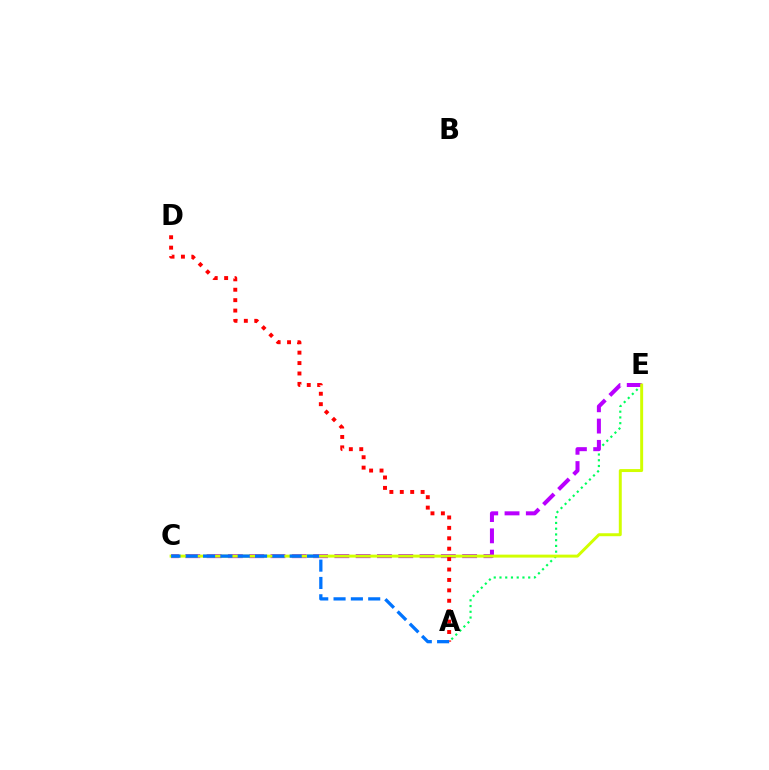{('A', 'E'): [{'color': '#00ff5c', 'line_style': 'dotted', 'thickness': 1.56}], ('C', 'E'): [{'color': '#b900ff', 'line_style': 'dashed', 'thickness': 2.89}, {'color': '#d1ff00', 'line_style': 'solid', 'thickness': 2.13}], ('A', 'D'): [{'color': '#ff0000', 'line_style': 'dotted', 'thickness': 2.83}], ('A', 'C'): [{'color': '#0074ff', 'line_style': 'dashed', 'thickness': 2.35}]}